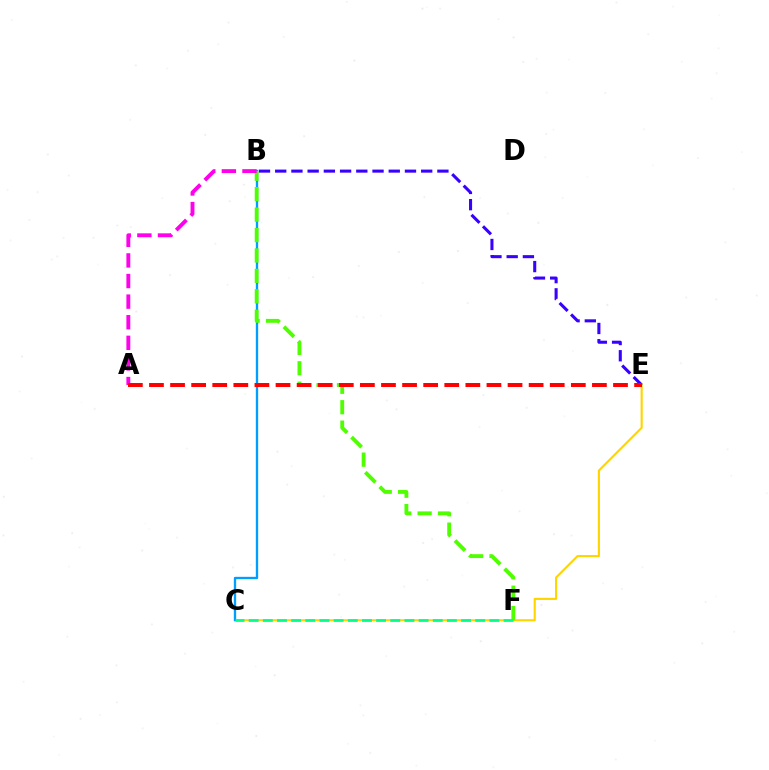{('C', 'E'): [{'color': '#ffd500', 'line_style': 'solid', 'thickness': 1.54}], ('B', 'E'): [{'color': '#3700ff', 'line_style': 'dashed', 'thickness': 2.2}], ('B', 'C'): [{'color': '#009eff', 'line_style': 'solid', 'thickness': 1.68}], ('B', 'F'): [{'color': '#4fff00', 'line_style': 'dashed', 'thickness': 2.78}], ('C', 'F'): [{'color': '#00ff86', 'line_style': 'dashed', 'thickness': 1.92}], ('A', 'B'): [{'color': '#ff00ed', 'line_style': 'dashed', 'thickness': 2.8}], ('A', 'E'): [{'color': '#ff0000', 'line_style': 'dashed', 'thickness': 2.87}]}